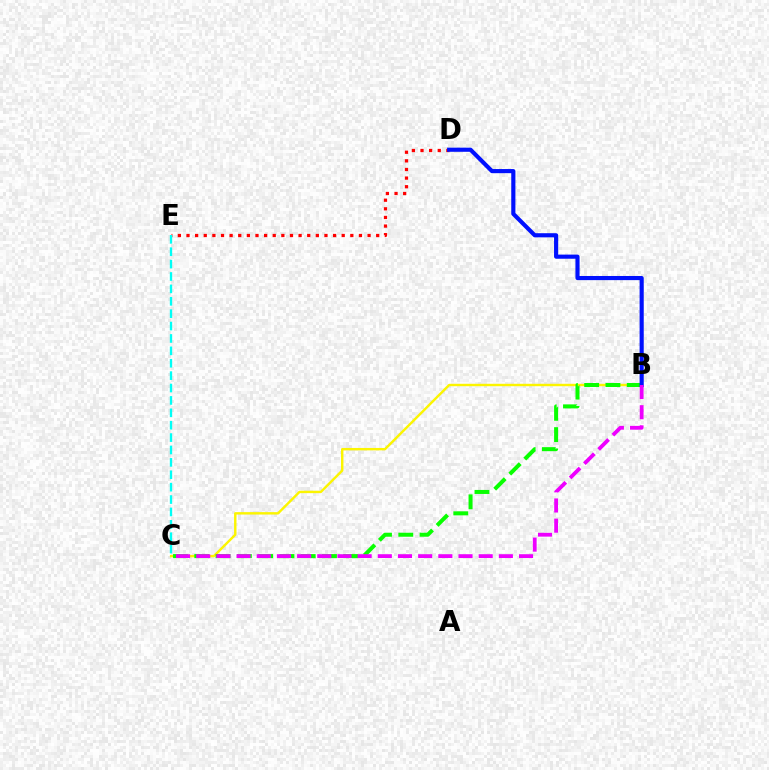{('D', 'E'): [{'color': '#ff0000', 'line_style': 'dotted', 'thickness': 2.34}], ('B', 'C'): [{'color': '#fcf500', 'line_style': 'solid', 'thickness': 1.74}, {'color': '#08ff00', 'line_style': 'dashed', 'thickness': 2.89}, {'color': '#ee00ff', 'line_style': 'dashed', 'thickness': 2.74}], ('B', 'D'): [{'color': '#0010ff', 'line_style': 'solid', 'thickness': 2.98}], ('C', 'E'): [{'color': '#00fff6', 'line_style': 'dashed', 'thickness': 1.68}]}